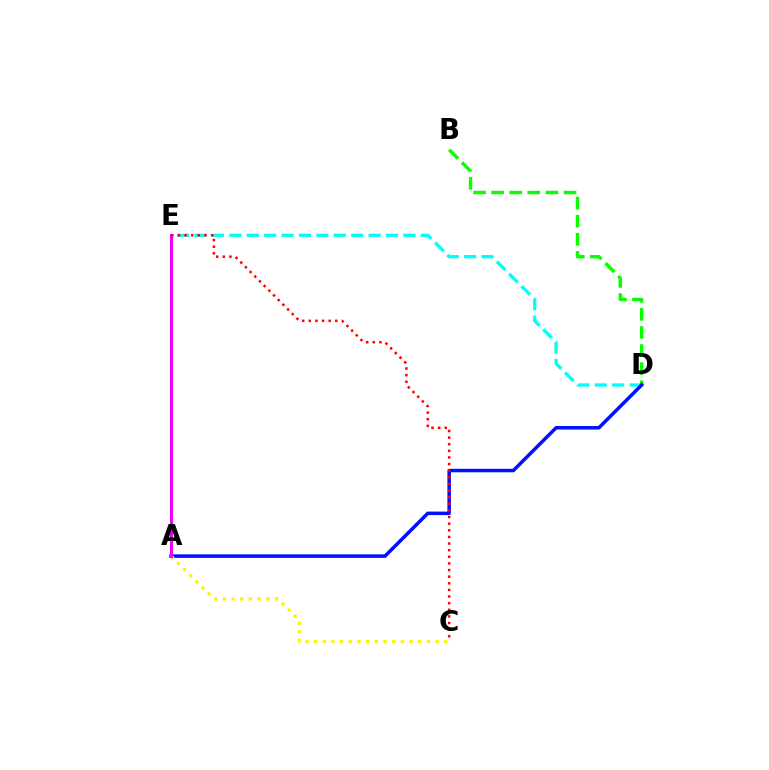{('D', 'E'): [{'color': '#00fff6', 'line_style': 'dashed', 'thickness': 2.36}], ('B', 'D'): [{'color': '#08ff00', 'line_style': 'dashed', 'thickness': 2.46}], ('A', 'D'): [{'color': '#0010ff', 'line_style': 'solid', 'thickness': 2.52}], ('A', 'C'): [{'color': '#fcf500', 'line_style': 'dotted', 'thickness': 2.36}], ('A', 'E'): [{'color': '#ee00ff', 'line_style': 'solid', 'thickness': 2.15}], ('C', 'E'): [{'color': '#ff0000', 'line_style': 'dotted', 'thickness': 1.8}]}